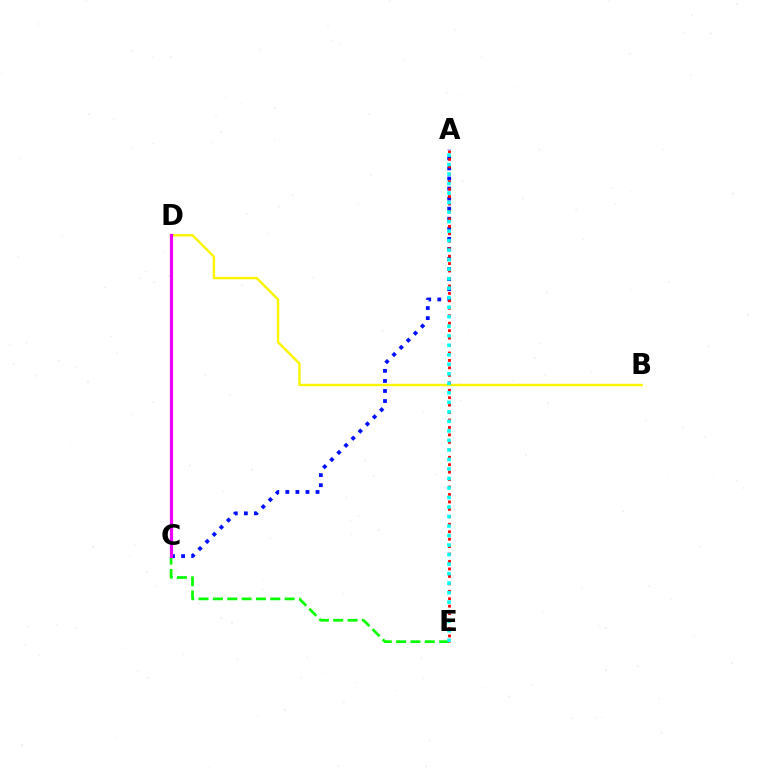{('C', 'E'): [{'color': '#08ff00', 'line_style': 'dashed', 'thickness': 1.95}], ('A', 'C'): [{'color': '#0010ff', 'line_style': 'dotted', 'thickness': 2.73}], ('A', 'E'): [{'color': '#ff0000', 'line_style': 'dotted', 'thickness': 2.02}, {'color': '#00fff6', 'line_style': 'dotted', 'thickness': 2.58}], ('B', 'D'): [{'color': '#fcf500', 'line_style': 'solid', 'thickness': 1.73}], ('C', 'D'): [{'color': '#ee00ff', 'line_style': 'solid', 'thickness': 2.3}]}